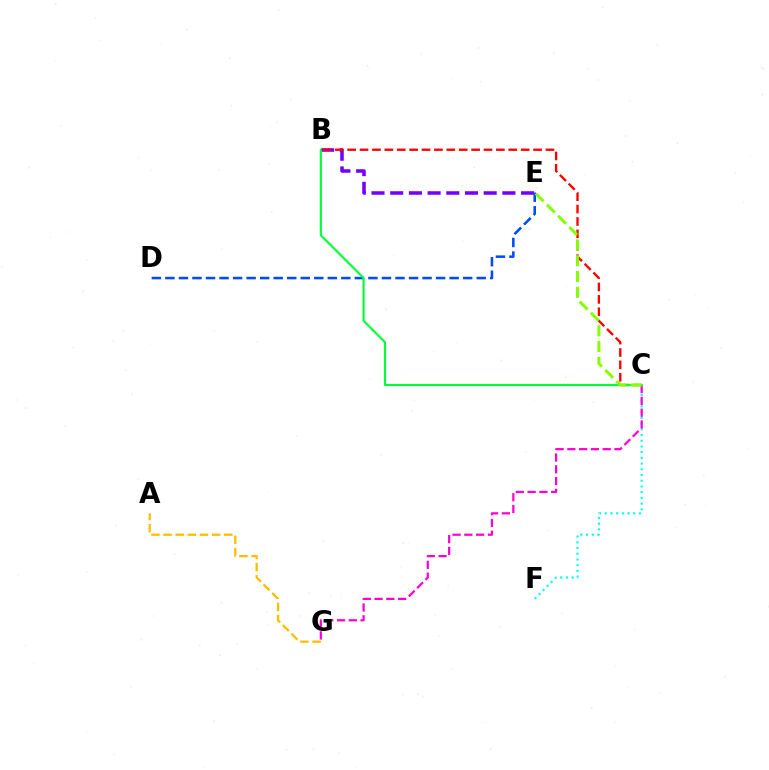{('C', 'F'): [{'color': '#00fff6', 'line_style': 'dotted', 'thickness': 1.55}], ('A', 'G'): [{'color': '#ffbd00', 'line_style': 'dashed', 'thickness': 1.65}], ('B', 'E'): [{'color': '#7200ff', 'line_style': 'dashed', 'thickness': 2.54}], ('B', 'C'): [{'color': '#ff0000', 'line_style': 'dashed', 'thickness': 1.68}, {'color': '#00ff39', 'line_style': 'solid', 'thickness': 1.53}], ('D', 'E'): [{'color': '#004bff', 'line_style': 'dashed', 'thickness': 1.84}], ('C', 'G'): [{'color': '#ff00cf', 'line_style': 'dashed', 'thickness': 1.6}], ('C', 'E'): [{'color': '#84ff00', 'line_style': 'dashed', 'thickness': 2.14}]}